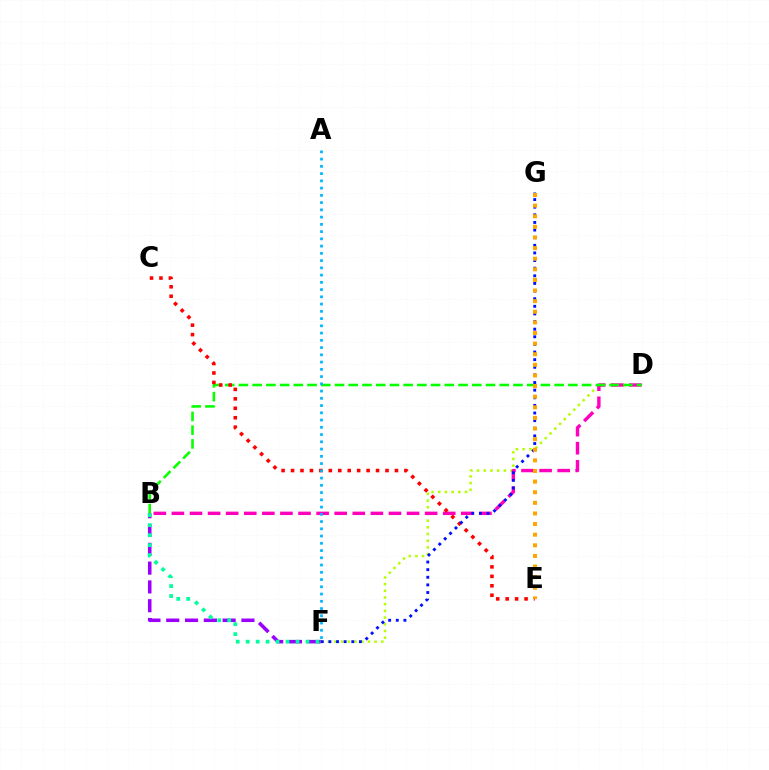{('B', 'F'): [{'color': '#9b00ff', 'line_style': 'dashed', 'thickness': 2.55}, {'color': '#00ff9d', 'line_style': 'dotted', 'thickness': 2.71}], ('D', 'F'): [{'color': '#b3ff00', 'line_style': 'dotted', 'thickness': 1.82}], ('B', 'D'): [{'color': '#ff00bd', 'line_style': 'dashed', 'thickness': 2.46}, {'color': '#08ff00', 'line_style': 'dashed', 'thickness': 1.86}], ('C', 'E'): [{'color': '#ff0000', 'line_style': 'dotted', 'thickness': 2.57}], ('A', 'F'): [{'color': '#00b5ff', 'line_style': 'dotted', 'thickness': 1.97}], ('F', 'G'): [{'color': '#0010ff', 'line_style': 'dotted', 'thickness': 2.07}], ('E', 'G'): [{'color': '#ffa500', 'line_style': 'dotted', 'thickness': 2.88}]}